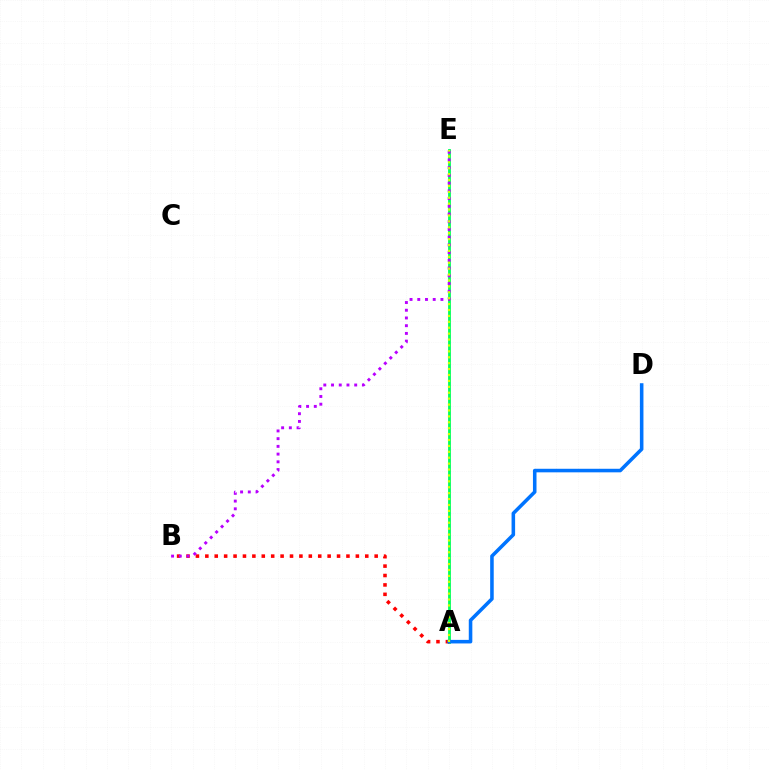{('A', 'E'): [{'color': '#00ff5c', 'line_style': 'solid', 'thickness': 2.03}, {'color': '#d1ff00', 'line_style': 'dotted', 'thickness': 1.61}], ('A', 'B'): [{'color': '#ff0000', 'line_style': 'dotted', 'thickness': 2.56}], ('B', 'E'): [{'color': '#b900ff', 'line_style': 'dotted', 'thickness': 2.1}], ('A', 'D'): [{'color': '#0074ff', 'line_style': 'solid', 'thickness': 2.56}]}